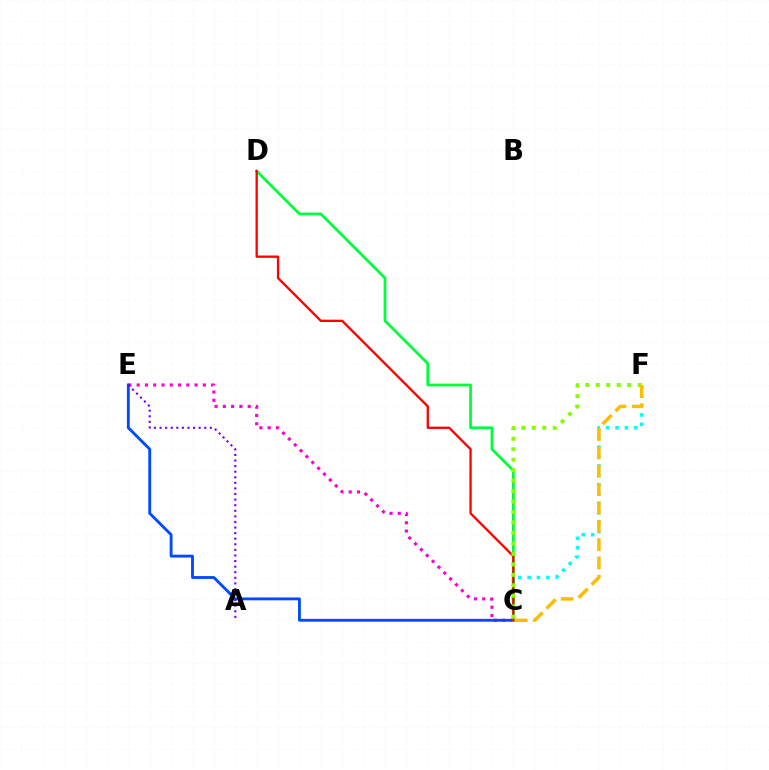{('C', 'E'): [{'color': '#ff00cf', 'line_style': 'dotted', 'thickness': 2.25}, {'color': '#004bff', 'line_style': 'solid', 'thickness': 2.06}], ('C', 'F'): [{'color': '#00fff6', 'line_style': 'dotted', 'thickness': 2.55}, {'color': '#84ff00', 'line_style': 'dotted', 'thickness': 2.85}, {'color': '#ffbd00', 'line_style': 'dashed', 'thickness': 2.49}], ('C', 'D'): [{'color': '#00ff39', 'line_style': 'solid', 'thickness': 1.98}, {'color': '#ff0000', 'line_style': 'solid', 'thickness': 1.66}], ('A', 'E'): [{'color': '#7200ff', 'line_style': 'dotted', 'thickness': 1.52}]}